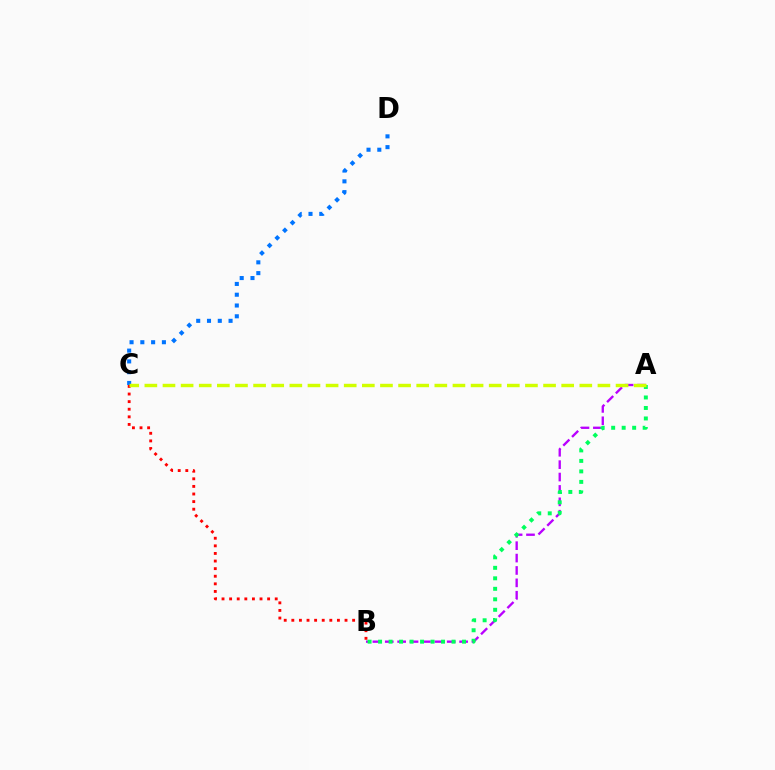{('A', 'B'): [{'color': '#b900ff', 'line_style': 'dashed', 'thickness': 1.68}, {'color': '#00ff5c', 'line_style': 'dotted', 'thickness': 2.85}], ('C', 'D'): [{'color': '#0074ff', 'line_style': 'dotted', 'thickness': 2.93}], ('B', 'C'): [{'color': '#ff0000', 'line_style': 'dotted', 'thickness': 2.06}], ('A', 'C'): [{'color': '#d1ff00', 'line_style': 'dashed', 'thickness': 2.46}]}